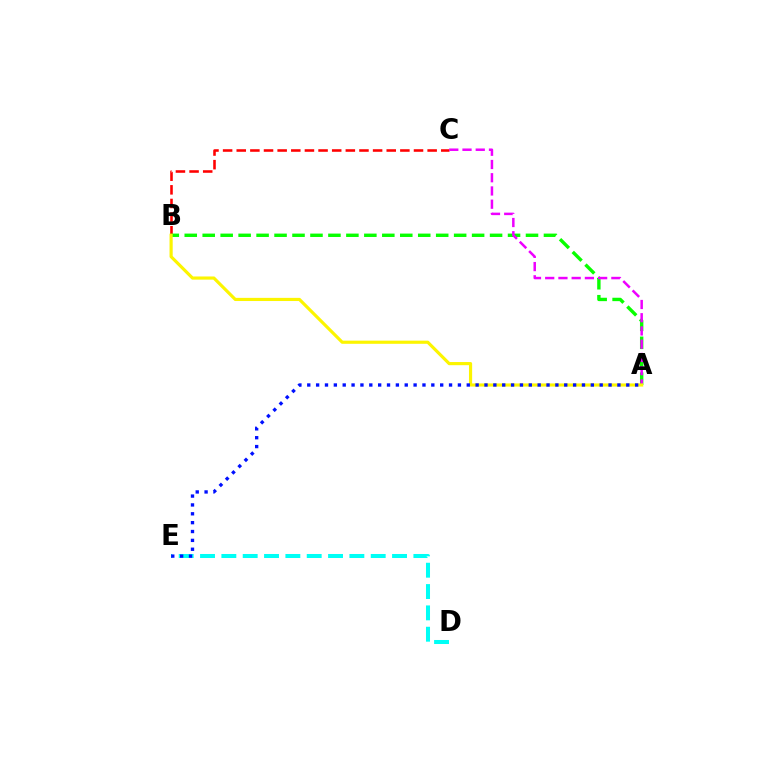{('B', 'C'): [{'color': '#ff0000', 'line_style': 'dashed', 'thickness': 1.85}], ('D', 'E'): [{'color': '#00fff6', 'line_style': 'dashed', 'thickness': 2.9}], ('A', 'B'): [{'color': '#08ff00', 'line_style': 'dashed', 'thickness': 2.44}, {'color': '#fcf500', 'line_style': 'solid', 'thickness': 2.27}], ('A', 'C'): [{'color': '#ee00ff', 'line_style': 'dashed', 'thickness': 1.8}], ('A', 'E'): [{'color': '#0010ff', 'line_style': 'dotted', 'thickness': 2.41}]}